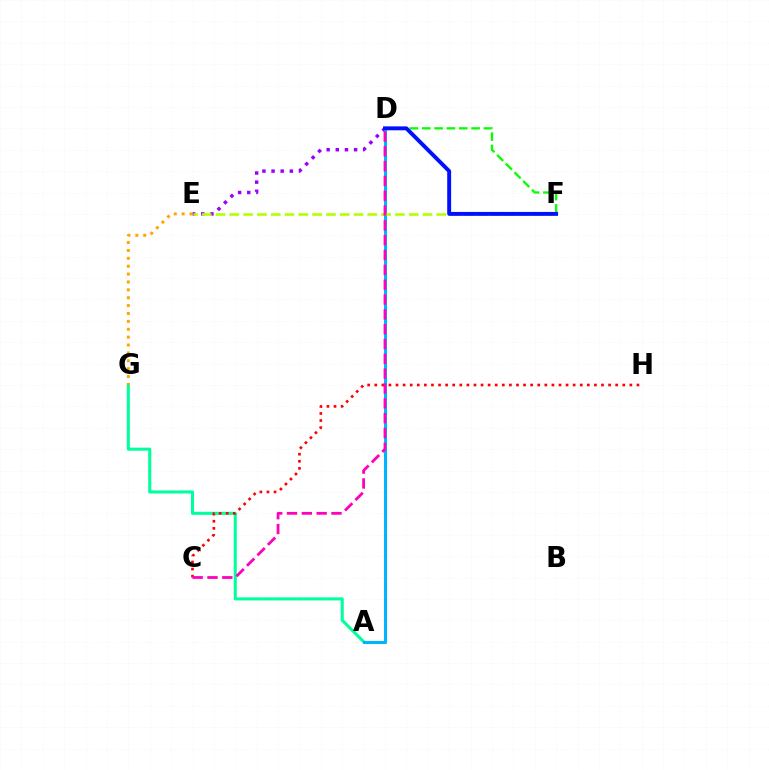{('D', 'E'): [{'color': '#9b00ff', 'line_style': 'dotted', 'thickness': 2.48}], ('A', 'G'): [{'color': '#00ff9d', 'line_style': 'solid', 'thickness': 2.21}], ('D', 'F'): [{'color': '#08ff00', 'line_style': 'dashed', 'thickness': 1.67}, {'color': '#0010ff', 'line_style': 'solid', 'thickness': 2.82}], ('E', 'G'): [{'color': '#ffa500', 'line_style': 'dotted', 'thickness': 2.14}], ('A', 'D'): [{'color': '#00b5ff', 'line_style': 'solid', 'thickness': 2.21}], ('E', 'F'): [{'color': '#b3ff00', 'line_style': 'dashed', 'thickness': 1.87}], ('C', 'H'): [{'color': '#ff0000', 'line_style': 'dotted', 'thickness': 1.93}], ('C', 'D'): [{'color': '#ff00bd', 'line_style': 'dashed', 'thickness': 2.01}]}